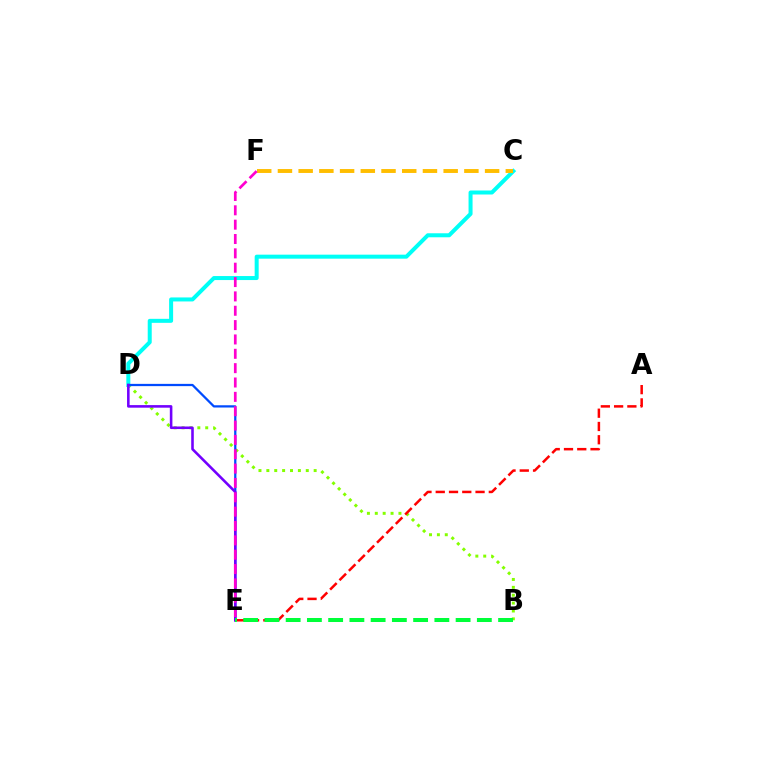{('B', 'D'): [{'color': '#84ff00', 'line_style': 'dotted', 'thickness': 2.14}], ('C', 'D'): [{'color': '#00fff6', 'line_style': 'solid', 'thickness': 2.88}], ('D', 'E'): [{'color': '#004bff', 'line_style': 'solid', 'thickness': 1.62}, {'color': '#7200ff', 'line_style': 'solid', 'thickness': 1.86}], ('C', 'F'): [{'color': '#ffbd00', 'line_style': 'dashed', 'thickness': 2.81}], ('A', 'E'): [{'color': '#ff0000', 'line_style': 'dashed', 'thickness': 1.8}], ('E', 'F'): [{'color': '#ff00cf', 'line_style': 'dashed', 'thickness': 1.95}], ('B', 'E'): [{'color': '#00ff39', 'line_style': 'dashed', 'thickness': 2.89}]}